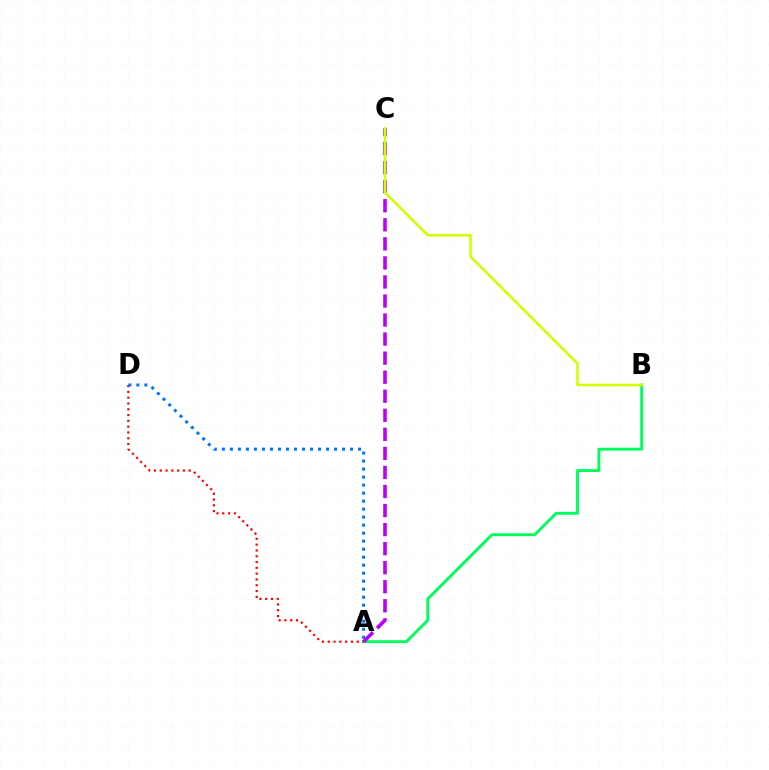{('A', 'B'): [{'color': '#00ff5c', 'line_style': 'solid', 'thickness': 2.08}], ('A', 'D'): [{'color': '#ff0000', 'line_style': 'dotted', 'thickness': 1.58}, {'color': '#0074ff', 'line_style': 'dotted', 'thickness': 2.18}], ('A', 'C'): [{'color': '#b900ff', 'line_style': 'dashed', 'thickness': 2.59}], ('B', 'C'): [{'color': '#d1ff00', 'line_style': 'solid', 'thickness': 1.83}]}